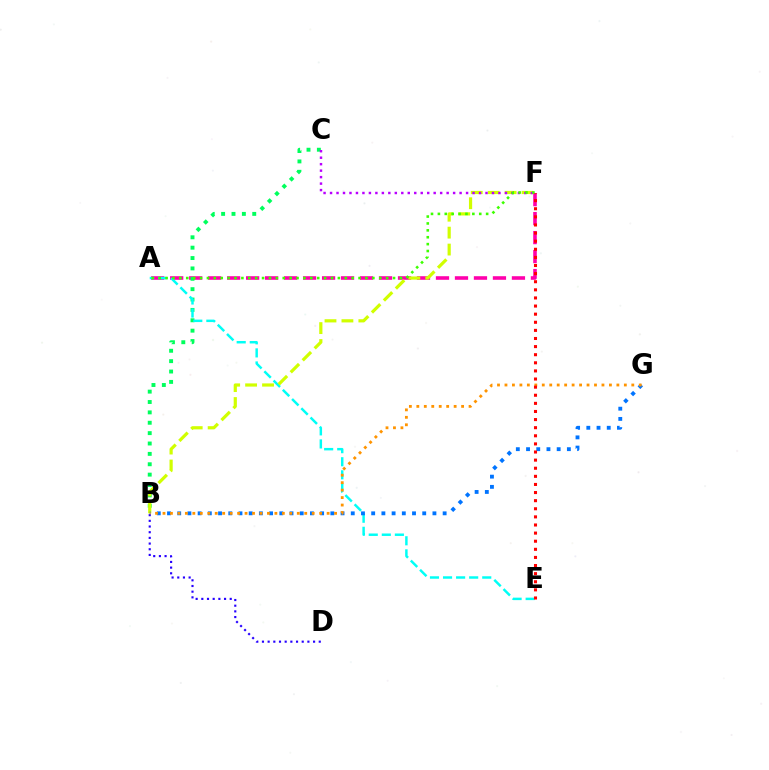{('A', 'F'): [{'color': '#ff00ac', 'line_style': 'dashed', 'thickness': 2.58}, {'color': '#3dff00', 'line_style': 'dotted', 'thickness': 1.87}], ('B', 'C'): [{'color': '#00ff5c', 'line_style': 'dotted', 'thickness': 2.82}], ('A', 'E'): [{'color': '#00fff6', 'line_style': 'dashed', 'thickness': 1.78}], ('B', 'F'): [{'color': '#d1ff00', 'line_style': 'dashed', 'thickness': 2.3}], ('B', 'G'): [{'color': '#0074ff', 'line_style': 'dotted', 'thickness': 2.77}, {'color': '#ff9400', 'line_style': 'dotted', 'thickness': 2.03}], ('B', 'D'): [{'color': '#2500ff', 'line_style': 'dotted', 'thickness': 1.54}], ('C', 'F'): [{'color': '#b900ff', 'line_style': 'dotted', 'thickness': 1.76}], ('E', 'F'): [{'color': '#ff0000', 'line_style': 'dotted', 'thickness': 2.2}]}